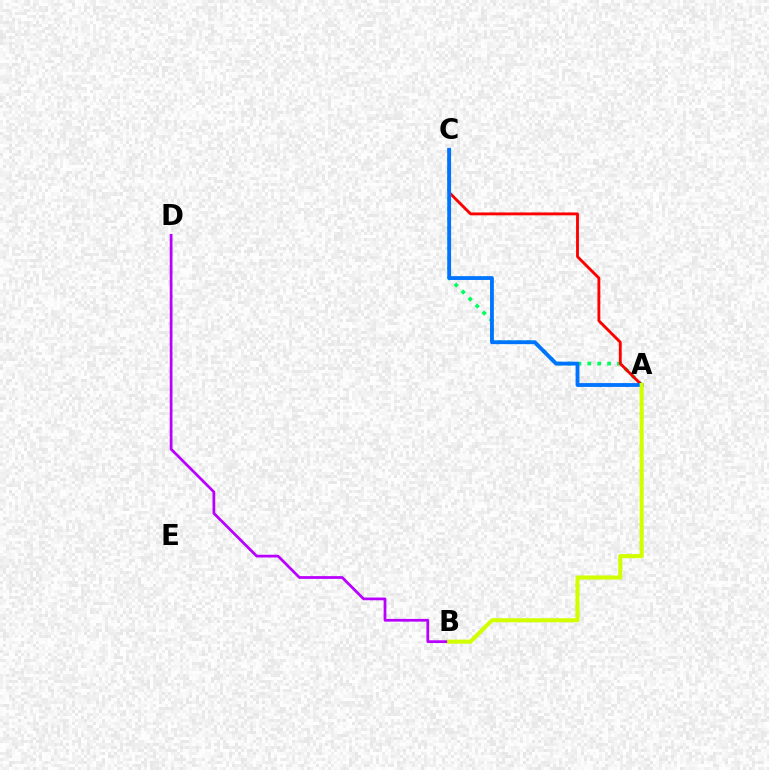{('B', 'D'): [{'color': '#b900ff', 'line_style': 'solid', 'thickness': 1.97}], ('A', 'C'): [{'color': '#00ff5c', 'line_style': 'dotted', 'thickness': 2.69}, {'color': '#ff0000', 'line_style': 'solid', 'thickness': 2.06}, {'color': '#0074ff', 'line_style': 'solid', 'thickness': 2.76}], ('A', 'B'): [{'color': '#d1ff00', 'line_style': 'solid', 'thickness': 2.92}]}